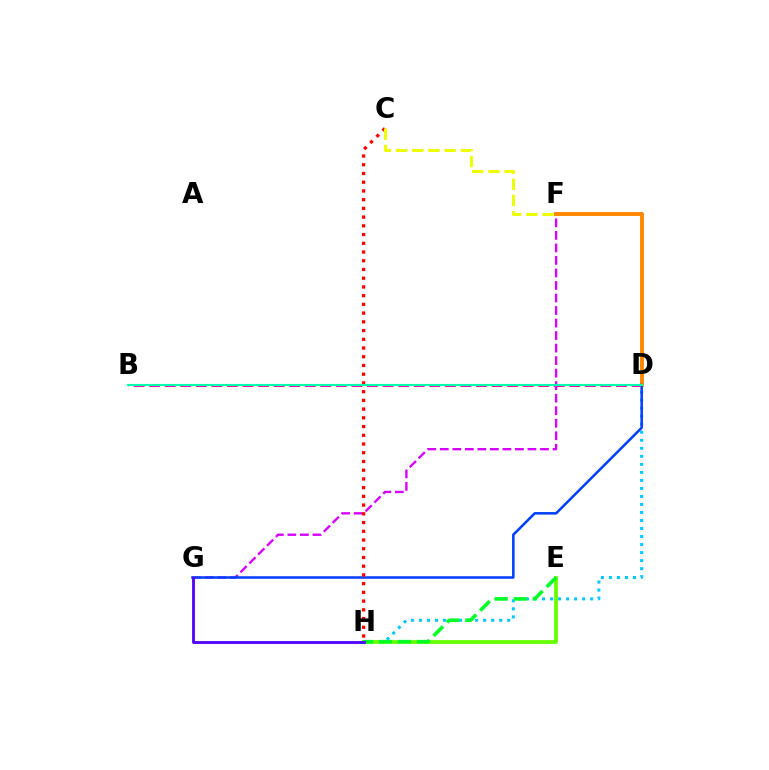{('B', 'D'): [{'color': '#ff00a0', 'line_style': 'dashed', 'thickness': 2.11}, {'color': '#00ffaf', 'line_style': 'solid', 'thickness': 1.52}], ('D', 'H'): [{'color': '#00c7ff', 'line_style': 'dotted', 'thickness': 2.18}], ('F', 'G'): [{'color': '#d600ff', 'line_style': 'dashed', 'thickness': 1.7}], ('D', 'F'): [{'color': '#ff8800', 'line_style': 'solid', 'thickness': 2.81}], ('D', 'G'): [{'color': '#003fff', 'line_style': 'solid', 'thickness': 1.83}], ('C', 'H'): [{'color': '#ff0000', 'line_style': 'dotted', 'thickness': 2.37}], ('E', 'H'): [{'color': '#66ff00', 'line_style': 'solid', 'thickness': 2.71}, {'color': '#00ff27', 'line_style': 'dashed', 'thickness': 2.59}], ('C', 'F'): [{'color': '#eeff00', 'line_style': 'dashed', 'thickness': 2.2}], ('G', 'H'): [{'color': '#4f00ff', 'line_style': 'solid', 'thickness': 2.02}]}